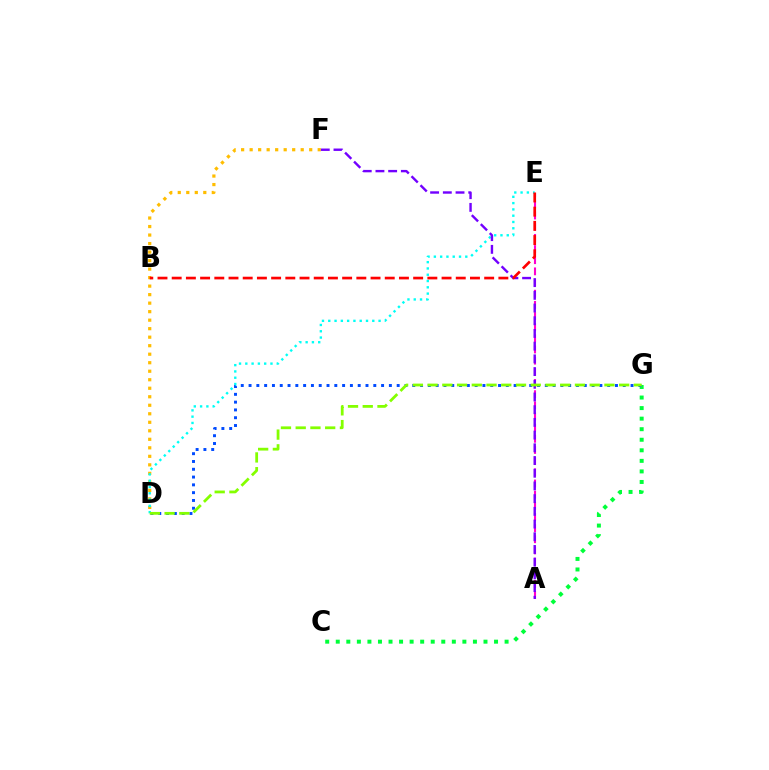{('A', 'E'): [{'color': '#ff00cf', 'line_style': 'dashed', 'thickness': 1.52}], ('D', 'F'): [{'color': '#ffbd00', 'line_style': 'dotted', 'thickness': 2.31}], ('C', 'G'): [{'color': '#00ff39', 'line_style': 'dotted', 'thickness': 2.87}], ('D', 'G'): [{'color': '#004bff', 'line_style': 'dotted', 'thickness': 2.12}, {'color': '#84ff00', 'line_style': 'dashed', 'thickness': 2.0}], ('D', 'E'): [{'color': '#00fff6', 'line_style': 'dotted', 'thickness': 1.71}], ('A', 'F'): [{'color': '#7200ff', 'line_style': 'dashed', 'thickness': 1.73}], ('B', 'E'): [{'color': '#ff0000', 'line_style': 'dashed', 'thickness': 1.93}]}